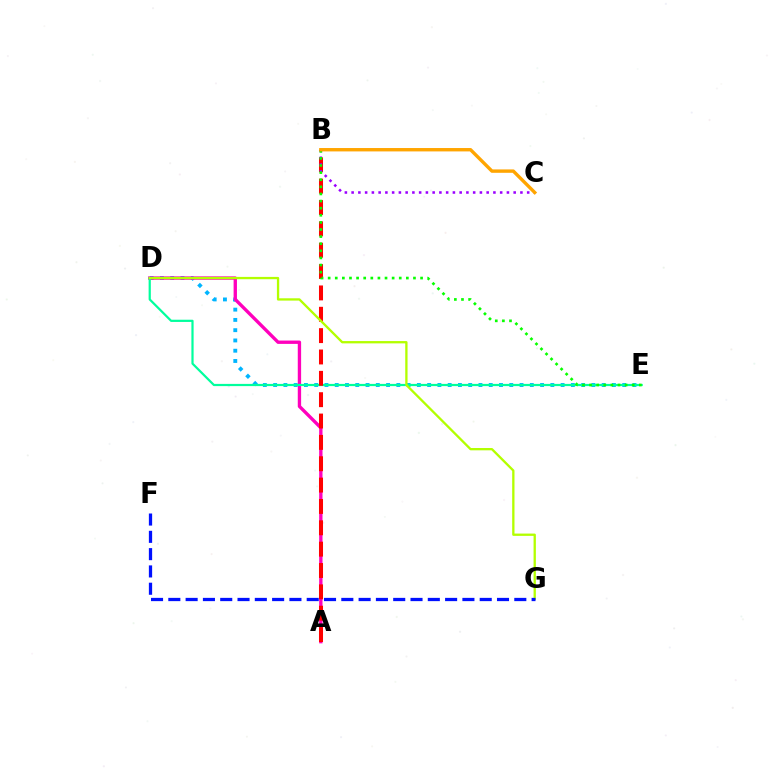{('D', 'E'): [{'color': '#00b5ff', 'line_style': 'dotted', 'thickness': 2.79}, {'color': '#00ff9d', 'line_style': 'solid', 'thickness': 1.59}], ('A', 'D'): [{'color': '#ff00bd', 'line_style': 'solid', 'thickness': 2.41}], ('A', 'B'): [{'color': '#ff0000', 'line_style': 'dashed', 'thickness': 2.9}], ('B', 'C'): [{'color': '#9b00ff', 'line_style': 'dotted', 'thickness': 1.83}, {'color': '#ffa500', 'line_style': 'solid', 'thickness': 2.43}], ('D', 'G'): [{'color': '#b3ff00', 'line_style': 'solid', 'thickness': 1.66}], ('F', 'G'): [{'color': '#0010ff', 'line_style': 'dashed', 'thickness': 2.35}], ('B', 'E'): [{'color': '#08ff00', 'line_style': 'dotted', 'thickness': 1.93}]}